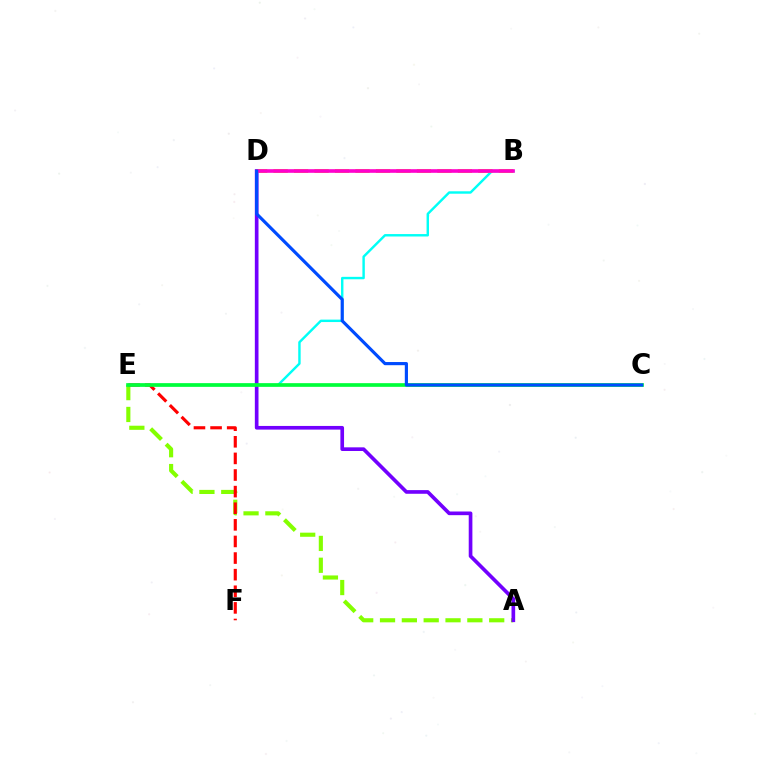{('A', 'E'): [{'color': '#84ff00', 'line_style': 'dashed', 'thickness': 2.97}], ('B', 'E'): [{'color': '#00fff6', 'line_style': 'solid', 'thickness': 1.75}], ('A', 'D'): [{'color': '#7200ff', 'line_style': 'solid', 'thickness': 2.64}], ('B', 'D'): [{'color': '#ffbd00', 'line_style': 'dashed', 'thickness': 2.78}, {'color': '#ff00cf', 'line_style': 'solid', 'thickness': 2.61}], ('E', 'F'): [{'color': '#ff0000', 'line_style': 'dashed', 'thickness': 2.26}], ('C', 'E'): [{'color': '#00ff39', 'line_style': 'solid', 'thickness': 2.65}], ('C', 'D'): [{'color': '#004bff', 'line_style': 'solid', 'thickness': 2.28}]}